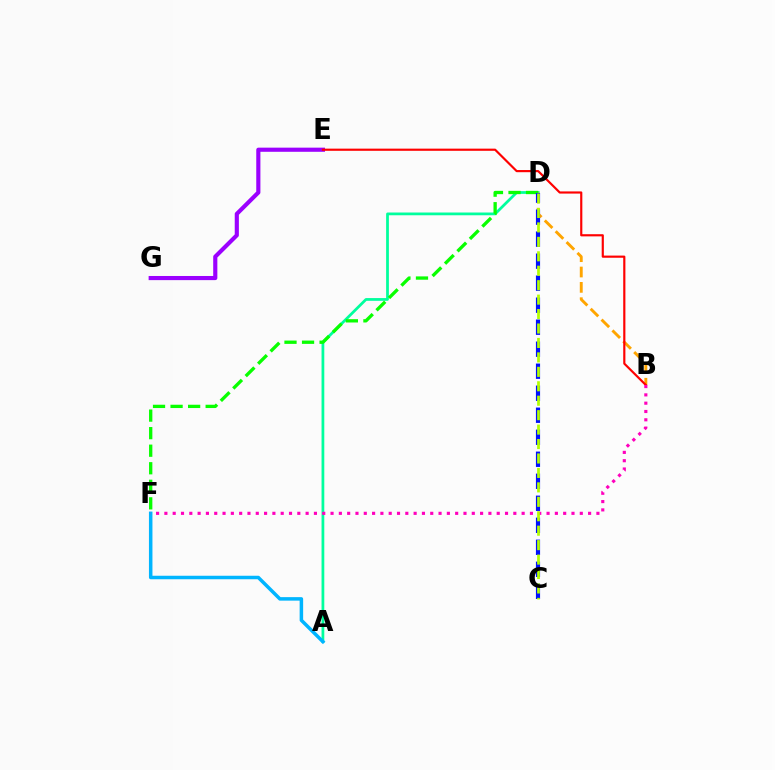{('A', 'D'): [{'color': '#00ff9d', 'line_style': 'solid', 'thickness': 1.98}], ('A', 'F'): [{'color': '#00b5ff', 'line_style': 'solid', 'thickness': 2.52}], ('B', 'D'): [{'color': '#ffa500', 'line_style': 'dashed', 'thickness': 2.08}], ('D', 'F'): [{'color': '#08ff00', 'line_style': 'dashed', 'thickness': 2.38}], ('E', 'G'): [{'color': '#9b00ff', 'line_style': 'solid', 'thickness': 2.98}], ('B', 'E'): [{'color': '#ff0000', 'line_style': 'solid', 'thickness': 1.56}], ('C', 'D'): [{'color': '#0010ff', 'line_style': 'dashed', 'thickness': 2.99}, {'color': '#b3ff00', 'line_style': 'dashed', 'thickness': 1.96}], ('B', 'F'): [{'color': '#ff00bd', 'line_style': 'dotted', 'thickness': 2.26}]}